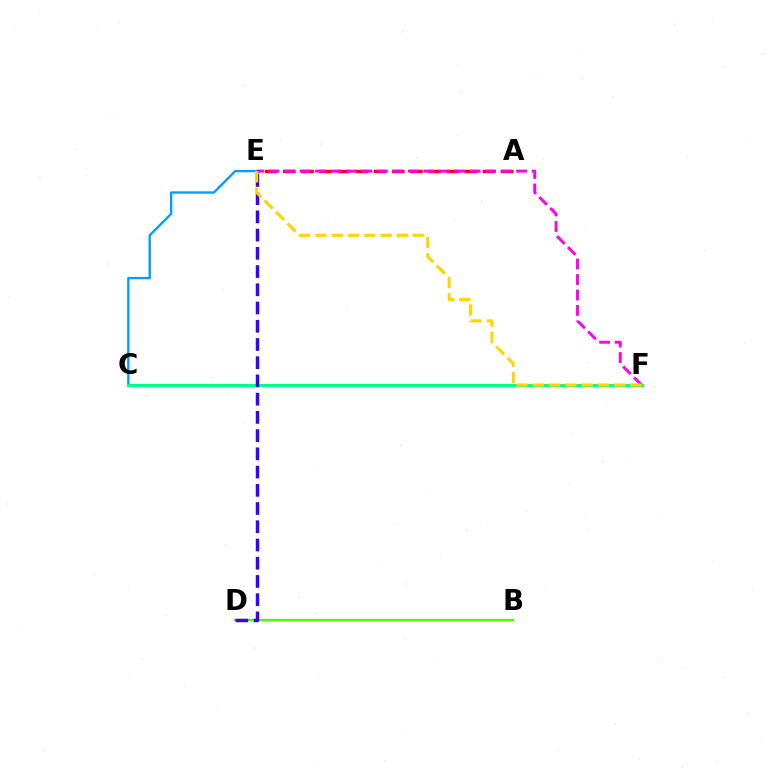{('C', 'E'): [{'color': '#009eff', 'line_style': 'solid', 'thickness': 1.69}], ('A', 'E'): [{'color': '#ff0000', 'line_style': 'dashed', 'thickness': 2.47}], ('E', 'F'): [{'color': '#ff00ed', 'line_style': 'dashed', 'thickness': 2.1}, {'color': '#ffd500', 'line_style': 'dashed', 'thickness': 2.21}], ('B', 'D'): [{'color': '#4fff00', 'line_style': 'solid', 'thickness': 1.71}], ('C', 'F'): [{'color': '#00ff86', 'line_style': 'solid', 'thickness': 2.2}], ('D', 'E'): [{'color': '#3700ff', 'line_style': 'dashed', 'thickness': 2.48}]}